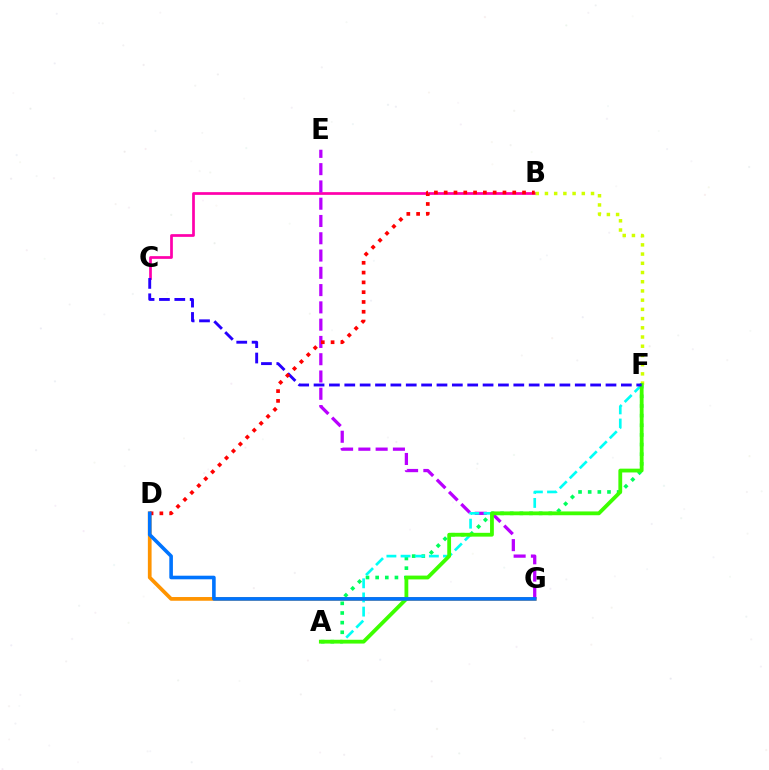{('D', 'G'): [{'color': '#ff9400', 'line_style': 'solid', 'thickness': 2.68}, {'color': '#0074ff', 'line_style': 'solid', 'thickness': 2.59}], ('B', 'C'): [{'color': '#ff00ac', 'line_style': 'solid', 'thickness': 1.96}], ('E', 'G'): [{'color': '#b900ff', 'line_style': 'dashed', 'thickness': 2.35}], ('B', 'F'): [{'color': '#d1ff00', 'line_style': 'dotted', 'thickness': 2.5}], ('A', 'F'): [{'color': '#00ff5c', 'line_style': 'dotted', 'thickness': 2.62}, {'color': '#00fff6', 'line_style': 'dashed', 'thickness': 1.92}, {'color': '#3dff00', 'line_style': 'solid', 'thickness': 2.74}], ('C', 'F'): [{'color': '#2500ff', 'line_style': 'dashed', 'thickness': 2.09}], ('B', 'D'): [{'color': '#ff0000', 'line_style': 'dotted', 'thickness': 2.66}]}